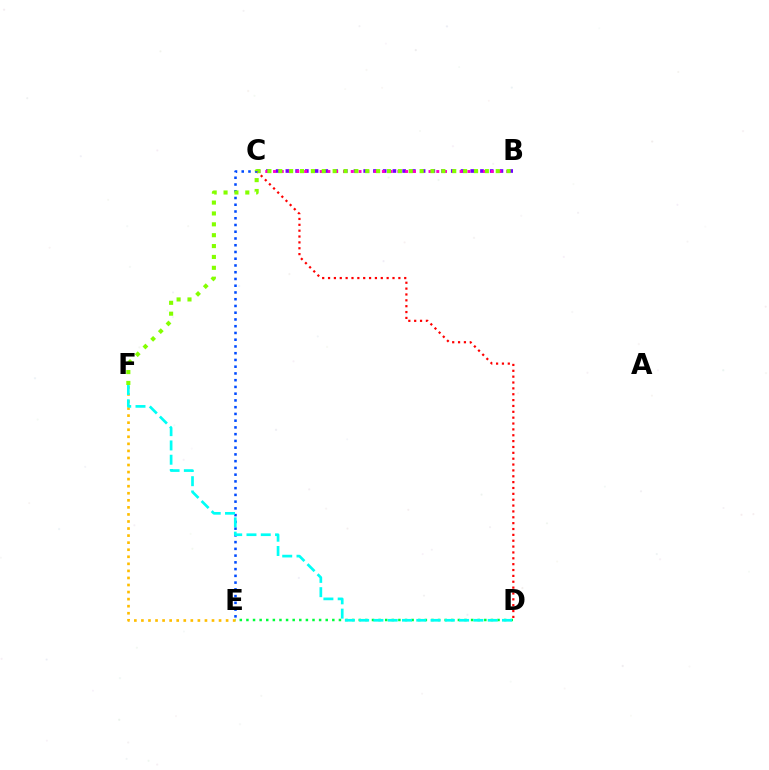{('C', 'D'): [{'color': '#ff0000', 'line_style': 'dotted', 'thickness': 1.59}], ('C', 'E'): [{'color': '#004bff', 'line_style': 'dotted', 'thickness': 1.83}], ('B', 'C'): [{'color': '#7200ff', 'line_style': 'dotted', 'thickness': 2.64}, {'color': '#ff00cf', 'line_style': 'dotted', 'thickness': 2.11}], ('D', 'E'): [{'color': '#00ff39', 'line_style': 'dotted', 'thickness': 1.8}], ('E', 'F'): [{'color': '#ffbd00', 'line_style': 'dotted', 'thickness': 1.92}], ('B', 'F'): [{'color': '#84ff00', 'line_style': 'dotted', 'thickness': 2.95}], ('D', 'F'): [{'color': '#00fff6', 'line_style': 'dashed', 'thickness': 1.94}]}